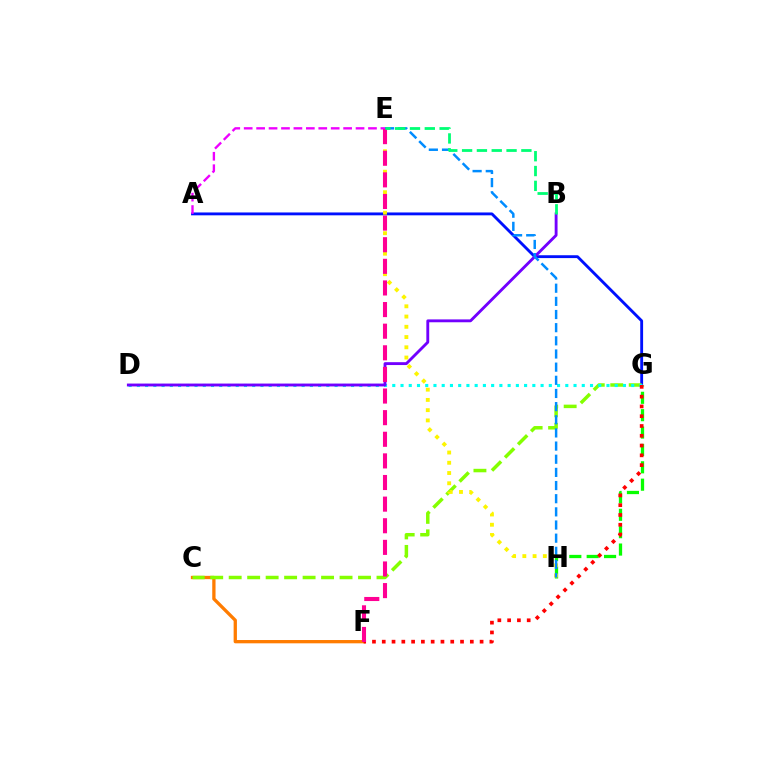{('A', 'G'): [{'color': '#0010ff', 'line_style': 'solid', 'thickness': 2.06}], ('G', 'H'): [{'color': '#08ff00', 'line_style': 'dashed', 'thickness': 2.36}], ('C', 'F'): [{'color': '#ff7c00', 'line_style': 'solid', 'thickness': 2.37}], ('C', 'G'): [{'color': '#84ff00', 'line_style': 'dashed', 'thickness': 2.51}], ('E', 'H'): [{'color': '#fcf500', 'line_style': 'dotted', 'thickness': 2.78}, {'color': '#008cff', 'line_style': 'dashed', 'thickness': 1.79}], ('D', 'G'): [{'color': '#00fff6', 'line_style': 'dotted', 'thickness': 2.24}], ('B', 'D'): [{'color': '#7200ff', 'line_style': 'solid', 'thickness': 2.06}], ('A', 'E'): [{'color': '#ee00ff', 'line_style': 'dashed', 'thickness': 1.69}], ('F', 'G'): [{'color': '#ff0000', 'line_style': 'dotted', 'thickness': 2.66}], ('E', 'F'): [{'color': '#ff0094', 'line_style': 'dashed', 'thickness': 2.94}], ('B', 'E'): [{'color': '#00ff74', 'line_style': 'dashed', 'thickness': 2.01}]}